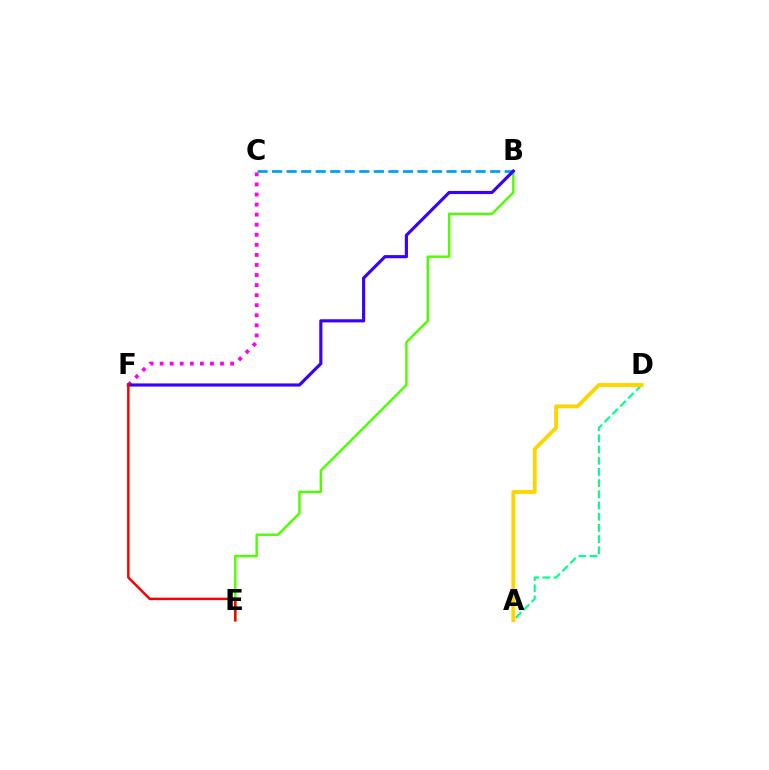{('C', 'F'): [{'color': '#ff00ed', 'line_style': 'dotted', 'thickness': 2.73}], ('B', 'E'): [{'color': '#4fff00', 'line_style': 'solid', 'thickness': 1.76}], ('B', 'C'): [{'color': '#009eff', 'line_style': 'dashed', 'thickness': 1.97}], ('A', 'D'): [{'color': '#00ff86', 'line_style': 'dashed', 'thickness': 1.52}, {'color': '#ffd500', 'line_style': 'solid', 'thickness': 2.8}], ('B', 'F'): [{'color': '#3700ff', 'line_style': 'solid', 'thickness': 2.26}], ('E', 'F'): [{'color': '#ff0000', 'line_style': 'solid', 'thickness': 1.79}]}